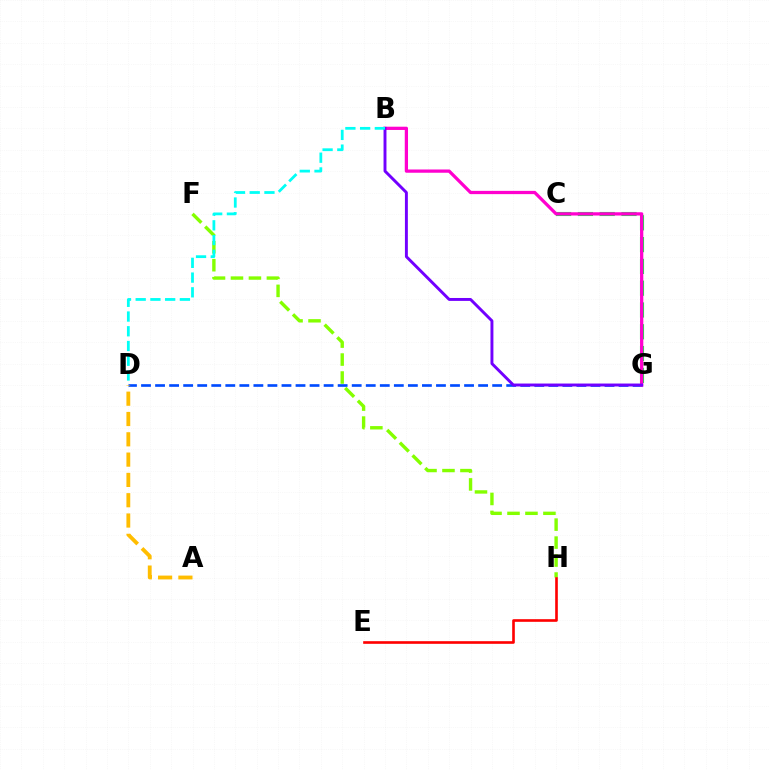{('C', 'G'): [{'color': '#00ff39', 'line_style': 'dashed', 'thickness': 2.96}], ('F', 'H'): [{'color': '#84ff00', 'line_style': 'dashed', 'thickness': 2.44}], ('D', 'G'): [{'color': '#004bff', 'line_style': 'dashed', 'thickness': 1.91}], ('B', 'G'): [{'color': '#ff00cf', 'line_style': 'solid', 'thickness': 2.34}, {'color': '#7200ff', 'line_style': 'solid', 'thickness': 2.11}], ('B', 'D'): [{'color': '#00fff6', 'line_style': 'dashed', 'thickness': 2.0}], ('A', 'D'): [{'color': '#ffbd00', 'line_style': 'dashed', 'thickness': 2.76}], ('E', 'H'): [{'color': '#ff0000', 'line_style': 'solid', 'thickness': 1.9}]}